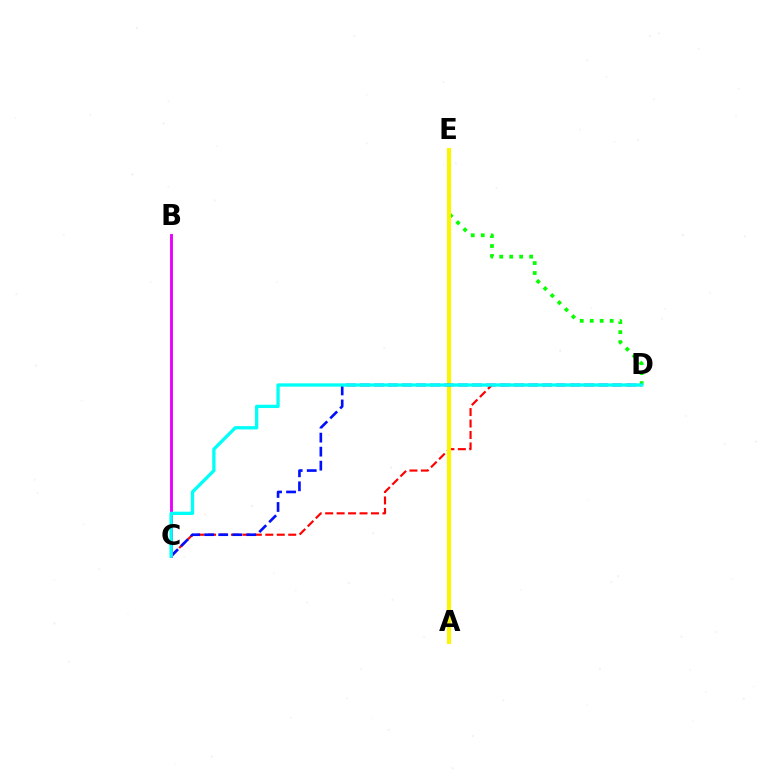{('D', 'E'): [{'color': '#08ff00', 'line_style': 'dotted', 'thickness': 2.71}], ('C', 'D'): [{'color': '#ff0000', 'line_style': 'dashed', 'thickness': 1.56}, {'color': '#0010ff', 'line_style': 'dashed', 'thickness': 1.9}, {'color': '#00fff6', 'line_style': 'solid', 'thickness': 2.38}], ('A', 'E'): [{'color': '#fcf500', 'line_style': 'solid', 'thickness': 2.93}], ('B', 'C'): [{'color': '#ee00ff', 'line_style': 'solid', 'thickness': 2.09}]}